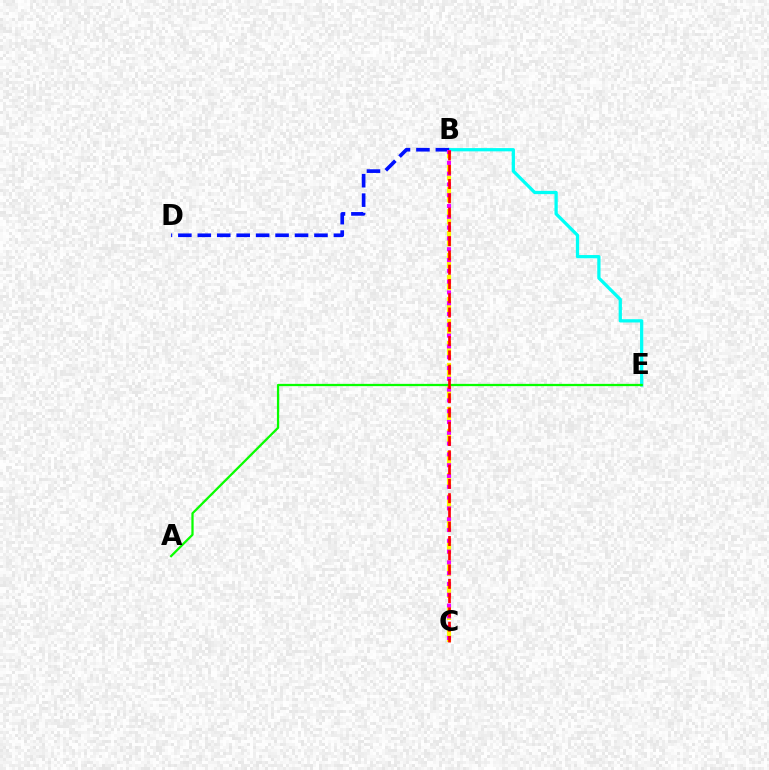{('B', 'E'): [{'color': '#00fff6', 'line_style': 'solid', 'thickness': 2.35}], ('B', 'C'): [{'color': '#fcf500', 'line_style': 'dashed', 'thickness': 2.99}, {'color': '#ee00ff', 'line_style': 'dotted', 'thickness': 2.93}, {'color': '#ff0000', 'line_style': 'dashed', 'thickness': 1.94}], ('B', 'D'): [{'color': '#0010ff', 'line_style': 'dashed', 'thickness': 2.64}], ('A', 'E'): [{'color': '#08ff00', 'line_style': 'solid', 'thickness': 1.63}]}